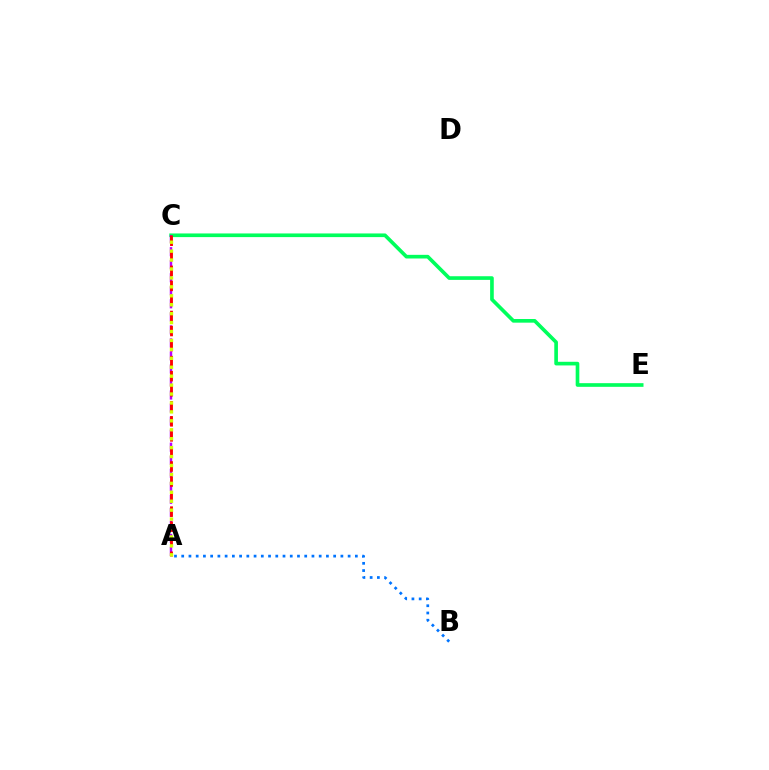{('C', 'E'): [{'color': '#00ff5c', 'line_style': 'solid', 'thickness': 2.63}], ('A', 'C'): [{'color': '#b900ff', 'line_style': 'dashed', 'thickness': 1.77}, {'color': '#ff0000', 'line_style': 'dashed', 'thickness': 2.04}, {'color': '#d1ff00', 'line_style': 'dotted', 'thickness': 2.43}], ('A', 'B'): [{'color': '#0074ff', 'line_style': 'dotted', 'thickness': 1.97}]}